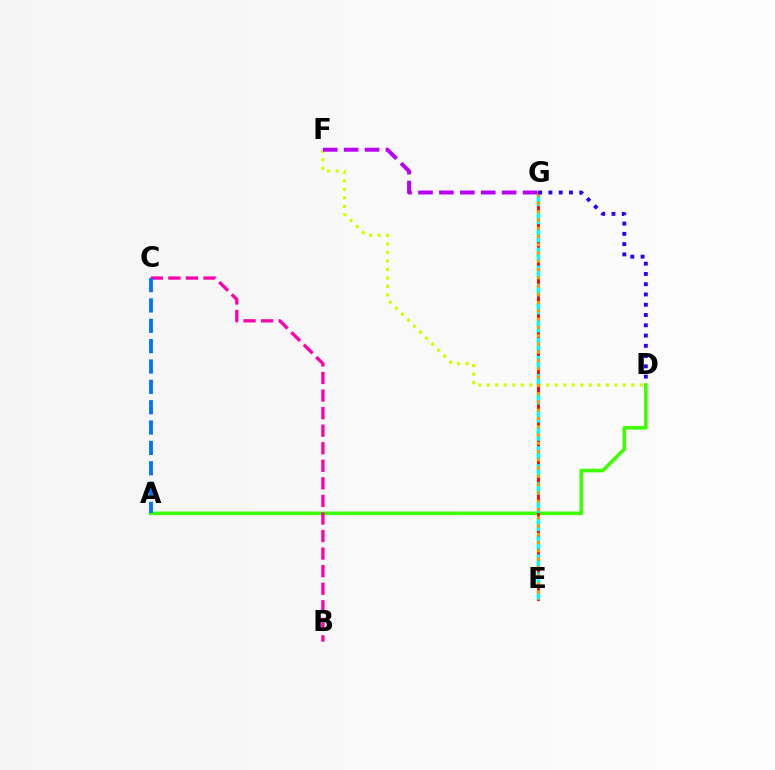{('D', 'F'): [{'color': '#d1ff00', 'line_style': 'dotted', 'thickness': 2.31}], ('E', 'G'): [{'color': '#00ff5c', 'line_style': 'solid', 'thickness': 1.61}, {'color': '#ff0000', 'line_style': 'solid', 'thickness': 2.05}, {'color': '#00fff6', 'line_style': 'dashed', 'thickness': 2.45}, {'color': '#ff9400', 'line_style': 'dotted', 'thickness': 2.25}], ('A', 'D'): [{'color': '#3dff00', 'line_style': 'solid', 'thickness': 2.59}], ('B', 'C'): [{'color': '#ff00ac', 'line_style': 'dashed', 'thickness': 2.39}], ('F', 'G'): [{'color': '#b900ff', 'line_style': 'dashed', 'thickness': 2.84}], ('A', 'C'): [{'color': '#0074ff', 'line_style': 'dashed', 'thickness': 2.76}], ('D', 'G'): [{'color': '#2500ff', 'line_style': 'dotted', 'thickness': 2.79}]}